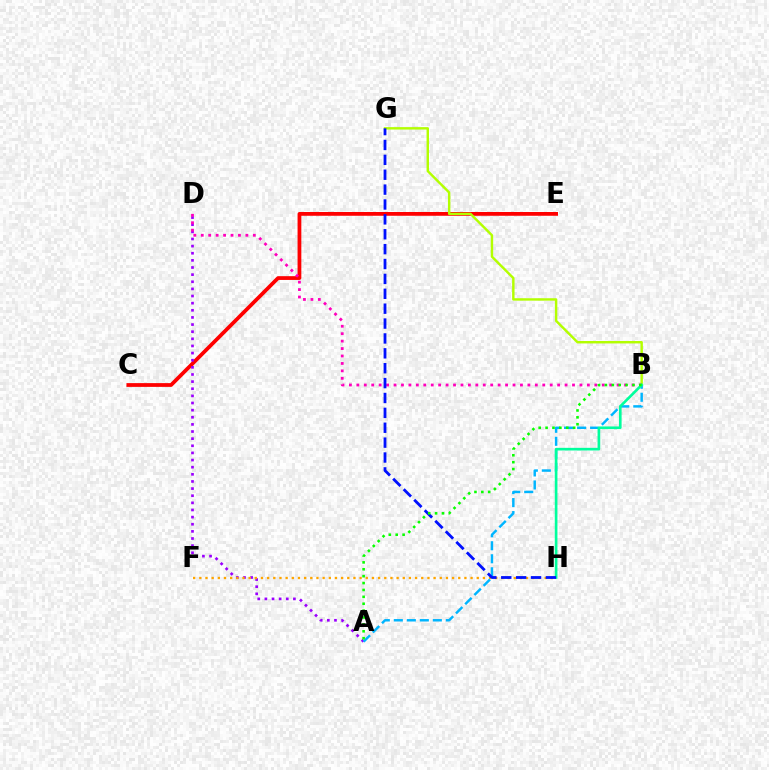{('C', 'E'): [{'color': '#ff0000', 'line_style': 'solid', 'thickness': 2.71}], ('B', 'G'): [{'color': '#b3ff00', 'line_style': 'solid', 'thickness': 1.75}], ('A', 'D'): [{'color': '#9b00ff', 'line_style': 'dotted', 'thickness': 1.94}], ('B', 'D'): [{'color': '#ff00bd', 'line_style': 'dotted', 'thickness': 2.02}], ('F', 'H'): [{'color': '#ffa500', 'line_style': 'dotted', 'thickness': 1.67}], ('A', 'B'): [{'color': '#00b5ff', 'line_style': 'dashed', 'thickness': 1.77}, {'color': '#08ff00', 'line_style': 'dotted', 'thickness': 1.87}], ('B', 'H'): [{'color': '#00ff9d', 'line_style': 'solid', 'thickness': 1.91}], ('G', 'H'): [{'color': '#0010ff', 'line_style': 'dashed', 'thickness': 2.02}]}